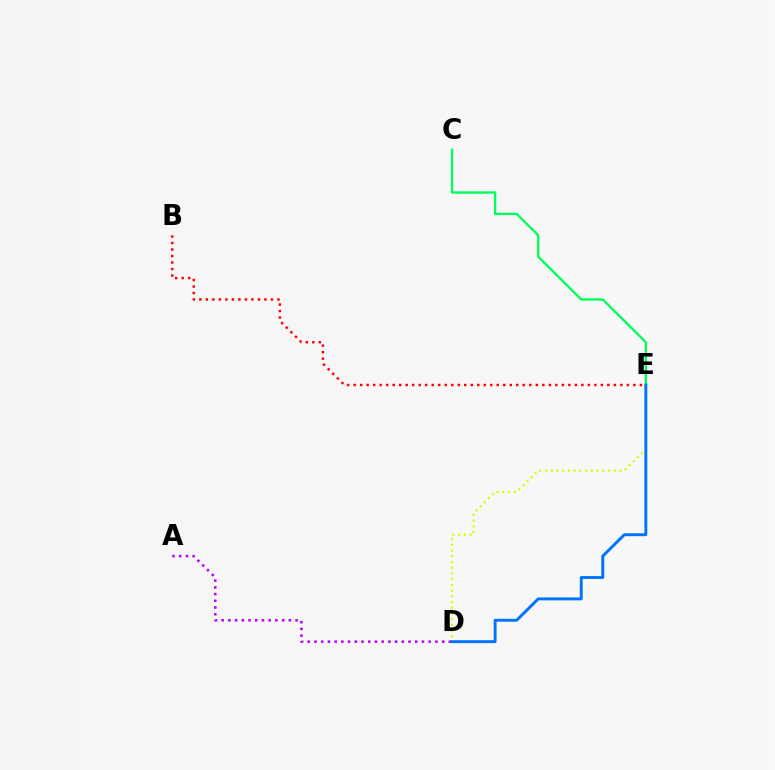{('B', 'E'): [{'color': '#ff0000', 'line_style': 'dotted', 'thickness': 1.77}], ('C', 'E'): [{'color': '#00ff5c', 'line_style': 'solid', 'thickness': 1.68}], ('D', 'E'): [{'color': '#d1ff00', 'line_style': 'dotted', 'thickness': 1.56}, {'color': '#0074ff', 'line_style': 'solid', 'thickness': 2.1}], ('A', 'D'): [{'color': '#b900ff', 'line_style': 'dotted', 'thickness': 1.83}]}